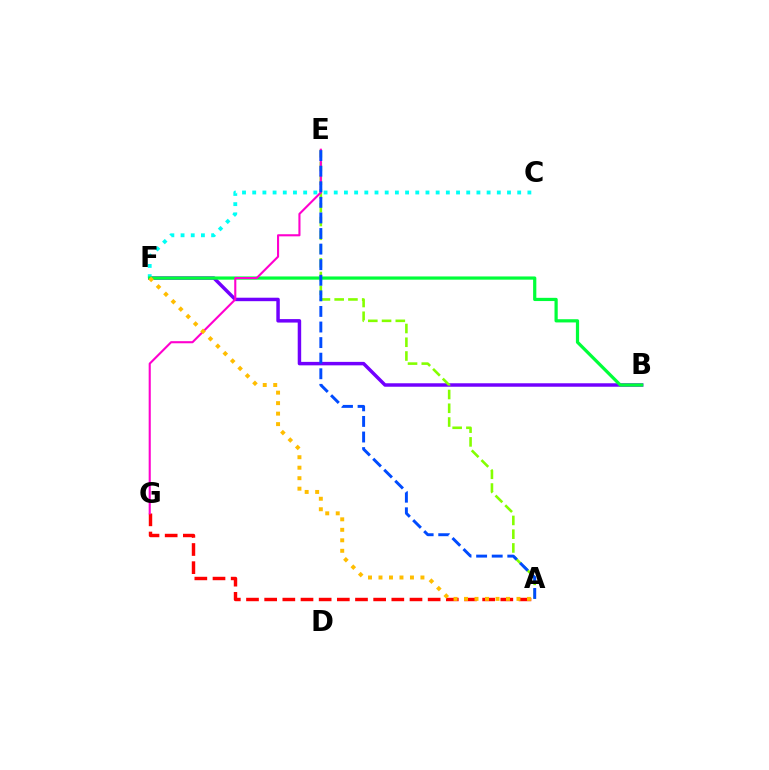{('B', 'F'): [{'color': '#7200ff', 'line_style': 'solid', 'thickness': 2.5}, {'color': '#00ff39', 'line_style': 'solid', 'thickness': 2.32}], ('A', 'E'): [{'color': '#84ff00', 'line_style': 'dashed', 'thickness': 1.87}, {'color': '#004bff', 'line_style': 'dashed', 'thickness': 2.12}], ('C', 'F'): [{'color': '#00fff6', 'line_style': 'dotted', 'thickness': 2.77}], ('A', 'G'): [{'color': '#ff0000', 'line_style': 'dashed', 'thickness': 2.47}], ('E', 'G'): [{'color': '#ff00cf', 'line_style': 'solid', 'thickness': 1.52}], ('A', 'F'): [{'color': '#ffbd00', 'line_style': 'dotted', 'thickness': 2.85}]}